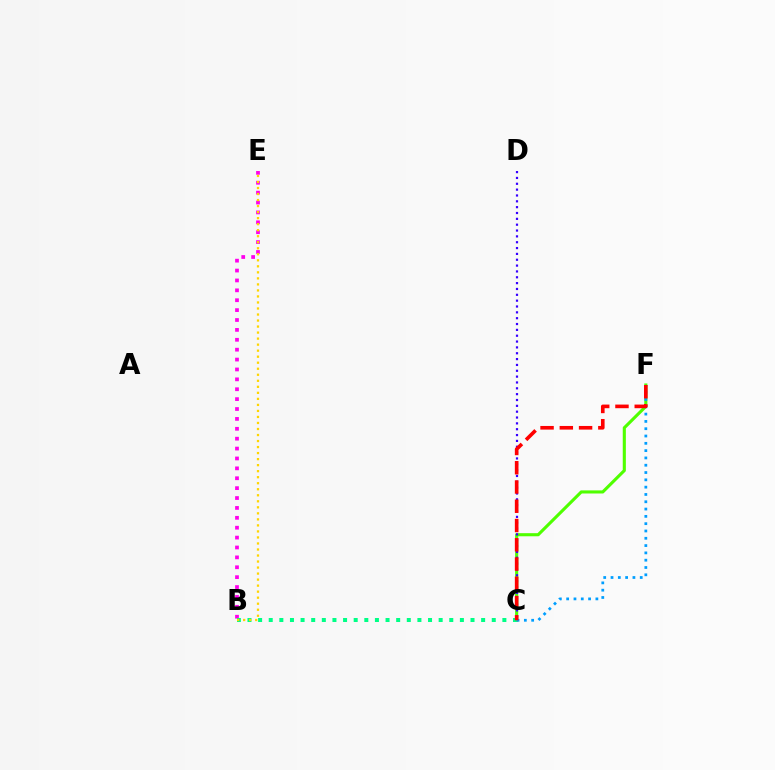{('C', 'F'): [{'color': '#4fff00', 'line_style': 'solid', 'thickness': 2.23}, {'color': '#009eff', 'line_style': 'dotted', 'thickness': 1.98}, {'color': '#ff0000', 'line_style': 'dashed', 'thickness': 2.62}], ('B', 'E'): [{'color': '#ff00ed', 'line_style': 'dotted', 'thickness': 2.69}, {'color': '#ffd500', 'line_style': 'dotted', 'thickness': 1.64}], ('C', 'D'): [{'color': '#3700ff', 'line_style': 'dotted', 'thickness': 1.59}], ('B', 'C'): [{'color': '#00ff86', 'line_style': 'dotted', 'thickness': 2.89}]}